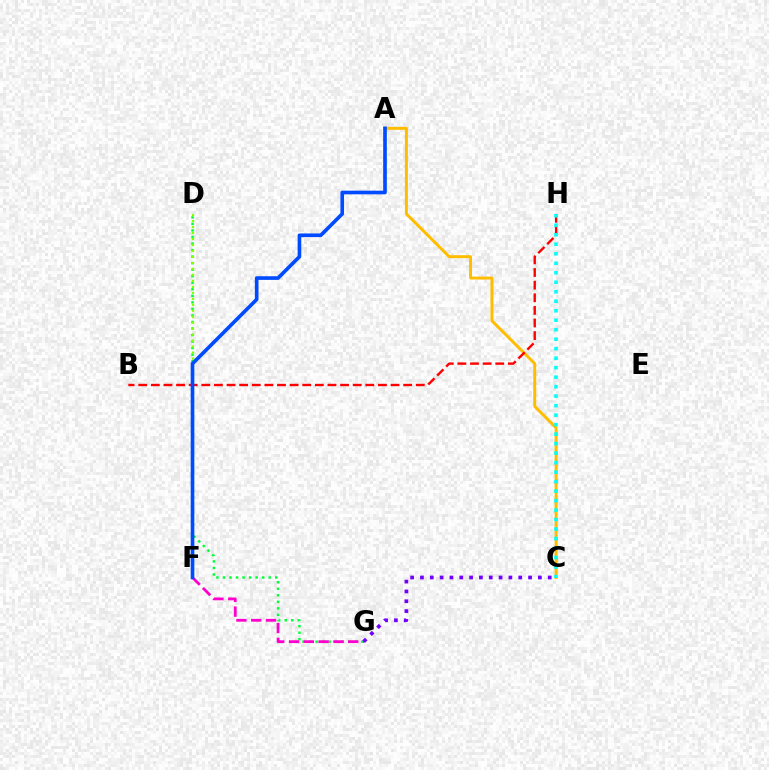{('A', 'C'): [{'color': '#ffbd00', 'line_style': 'solid', 'thickness': 2.13}], ('D', 'G'): [{'color': '#00ff39', 'line_style': 'dotted', 'thickness': 1.78}], ('F', 'G'): [{'color': '#ff00cf', 'line_style': 'dashed', 'thickness': 2.01}], ('B', 'H'): [{'color': '#ff0000', 'line_style': 'dashed', 'thickness': 1.71}], ('D', 'F'): [{'color': '#84ff00', 'line_style': 'dotted', 'thickness': 1.62}], ('C', 'G'): [{'color': '#7200ff', 'line_style': 'dotted', 'thickness': 2.67}], ('C', 'H'): [{'color': '#00fff6', 'line_style': 'dotted', 'thickness': 2.58}], ('A', 'F'): [{'color': '#004bff', 'line_style': 'solid', 'thickness': 2.62}]}